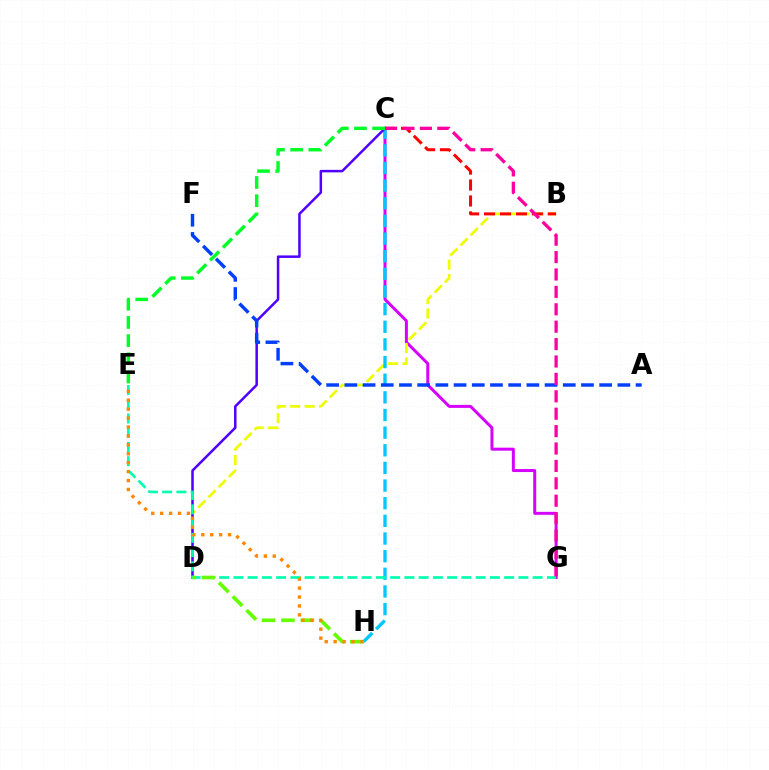{('C', 'G'): [{'color': '#d600ff', 'line_style': 'solid', 'thickness': 2.15}, {'color': '#ff00a0', 'line_style': 'dashed', 'thickness': 2.36}], ('B', 'D'): [{'color': '#eeff00', 'line_style': 'dashed', 'thickness': 1.96}], ('C', 'H'): [{'color': '#00c7ff', 'line_style': 'dashed', 'thickness': 2.4}], ('C', 'D'): [{'color': '#4f00ff', 'line_style': 'solid', 'thickness': 1.81}], ('E', 'G'): [{'color': '#00ffaf', 'line_style': 'dashed', 'thickness': 1.94}], ('B', 'C'): [{'color': '#ff0000', 'line_style': 'dashed', 'thickness': 2.17}], ('A', 'F'): [{'color': '#003fff', 'line_style': 'dashed', 'thickness': 2.47}], ('D', 'H'): [{'color': '#66ff00', 'line_style': 'dashed', 'thickness': 2.64}], ('C', 'E'): [{'color': '#00ff27', 'line_style': 'dashed', 'thickness': 2.47}], ('E', 'H'): [{'color': '#ff8800', 'line_style': 'dotted', 'thickness': 2.43}]}